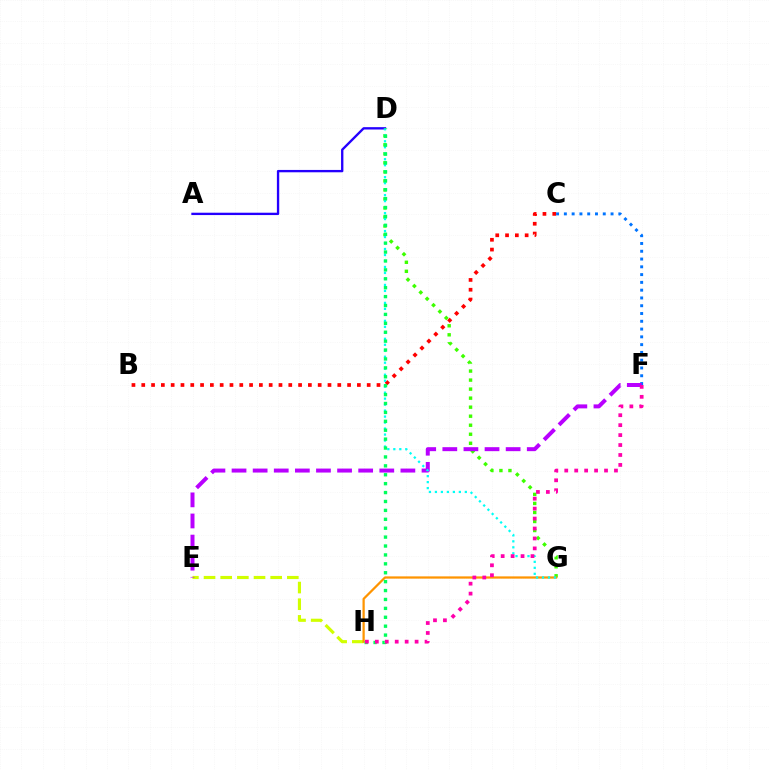{('A', 'D'): [{'color': '#2500ff', 'line_style': 'solid', 'thickness': 1.69}], ('B', 'C'): [{'color': '#ff0000', 'line_style': 'dotted', 'thickness': 2.66}], ('E', 'H'): [{'color': '#d1ff00', 'line_style': 'dashed', 'thickness': 2.26}], ('C', 'F'): [{'color': '#0074ff', 'line_style': 'dotted', 'thickness': 2.11}], ('D', 'G'): [{'color': '#3dff00', 'line_style': 'dotted', 'thickness': 2.45}, {'color': '#00fff6', 'line_style': 'dotted', 'thickness': 1.63}], ('G', 'H'): [{'color': '#ff9400', 'line_style': 'solid', 'thickness': 1.62}], ('E', 'F'): [{'color': '#b900ff', 'line_style': 'dashed', 'thickness': 2.87}], ('D', 'H'): [{'color': '#00ff5c', 'line_style': 'dotted', 'thickness': 2.42}], ('F', 'H'): [{'color': '#ff00ac', 'line_style': 'dotted', 'thickness': 2.7}]}